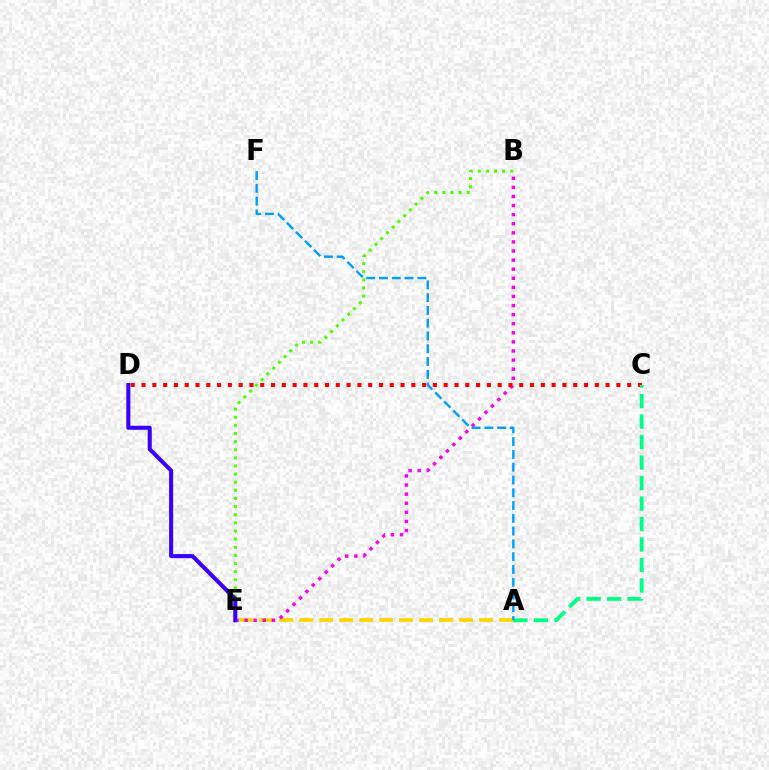{('A', 'E'): [{'color': '#ffd500', 'line_style': 'dashed', 'thickness': 2.72}], ('B', 'E'): [{'color': '#ff00ed', 'line_style': 'dotted', 'thickness': 2.47}, {'color': '#4fff00', 'line_style': 'dotted', 'thickness': 2.21}], ('C', 'D'): [{'color': '#ff0000', 'line_style': 'dotted', 'thickness': 2.93}], ('A', 'C'): [{'color': '#00ff86', 'line_style': 'dashed', 'thickness': 2.78}], ('D', 'E'): [{'color': '#3700ff', 'line_style': 'solid', 'thickness': 2.91}], ('A', 'F'): [{'color': '#009eff', 'line_style': 'dashed', 'thickness': 1.74}]}